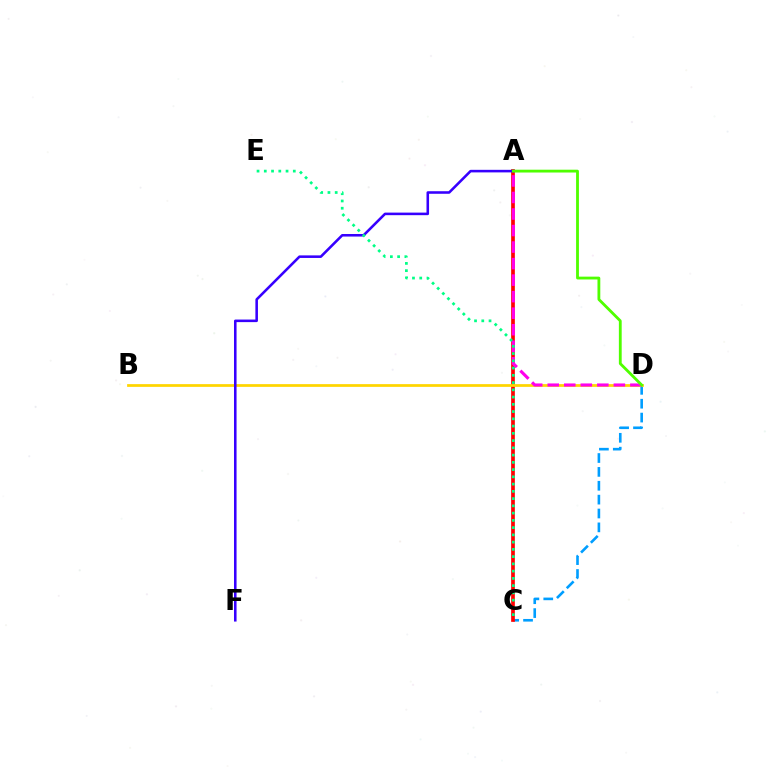{('C', 'D'): [{'color': '#009eff', 'line_style': 'dashed', 'thickness': 1.88}], ('A', 'C'): [{'color': '#ff0000', 'line_style': 'solid', 'thickness': 2.66}], ('B', 'D'): [{'color': '#ffd500', 'line_style': 'solid', 'thickness': 1.97}], ('A', 'D'): [{'color': '#ff00ed', 'line_style': 'dashed', 'thickness': 2.25}, {'color': '#4fff00', 'line_style': 'solid', 'thickness': 2.03}], ('A', 'F'): [{'color': '#3700ff', 'line_style': 'solid', 'thickness': 1.85}], ('C', 'E'): [{'color': '#00ff86', 'line_style': 'dotted', 'thickness': 1.97}]}